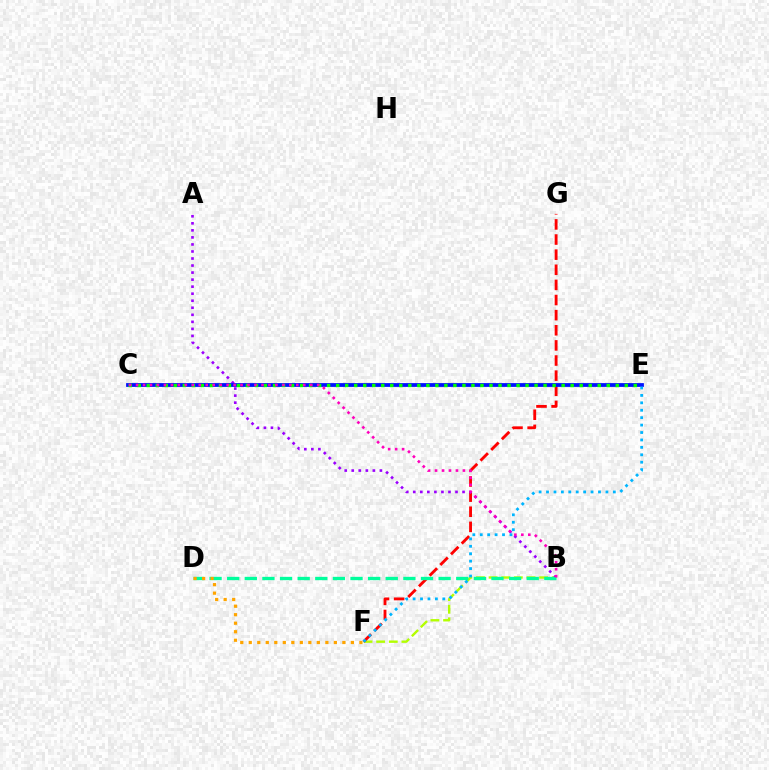{('B', 'F'): [{'color': '#b3ff00', 'line_style': 'dashed', 'thickness': 1.72}], ('F', 'G'): [{'color': '#ff0000', 'line_style': 'dashed', 'thickness': 2.05}], ('A', 'B'): [{'color': '#9b00ff', 'line_style': 'dotted', 'thickness': 1.91}], ('B', 'D'): [{'color': '#00ff9d', 'line_style': 'dashed', 'thickness': 2.39}], ('C', 'E'): [{'color': '#0010ff', 'line_style': 'solid', 'thickness': 2.72}, {'color': '#08ff00', 'line_style': 'dotted', 'thickness': 2.45}], ('D', 'F'): [{'color': '#ffa500', 'line_style': 'dotted', 'thickness': 2.31}], ('B', 'C'): [{'color': '#ff00bd', 'line_style': 'dotted', 'thickness': 1.89}], ('E', 'F'): [{'color': '#00b5ff', 'line_style': 'dotted', 'thickness': 2.02}]}